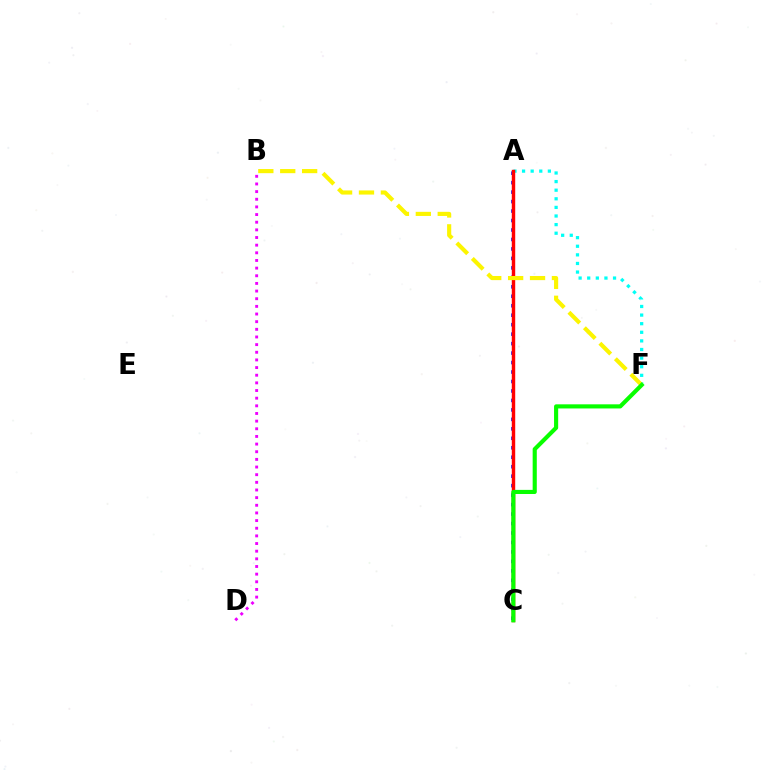{('A', 'F'): [{'color': '#00fff6', 'line_style': 'dotted', 'thickness': 2.34}], ('A', 'C'): [{'color': '#0010ff', 'line_style': 'dotted', 'thickness': 2.57}, {'color': '#ff0000', 'line_style': 'solid', 'thickness': 2.46}], ('B', 'F'): [{'color': '#fcf500', 'line_style': 'dashed', 'thickness': 2.98}], ('C', 'F'): [{'color': '#08ff00', 'line_style': 'solid', 'thickness': 2.97}], ('B', 'D'): [{'color': '#ee00ff', 'line_style': 'dotted', 'thickness': 2.08}]}